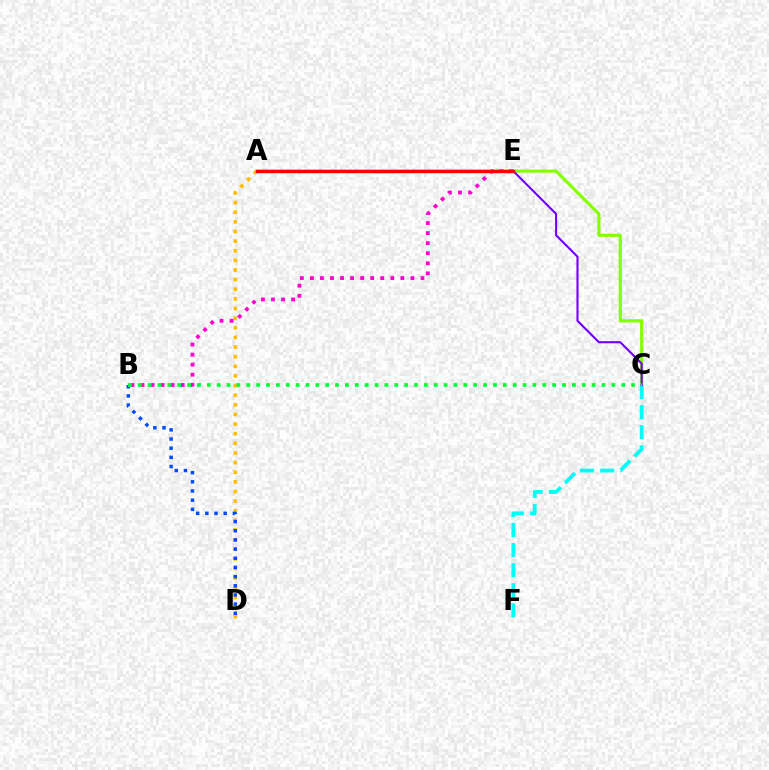{('A', 'C'): [{'color': '#84ff00', 'line_style': 'solid', 'thickness': 2.26}], ('A', 'D'): [{'color': '#ffbd00', 'line_style': 'dotted', 'thickness': 2.62}], ('B', 'D'): [{'color': '#004bff', 'line_style': 'dotted', 'thickness': 2.49}], ('B', 'E'): [{'color': '#ff00cf', 'line_style': 'dotted', 'thickness': 2.73}], ('C', 'F'): [{'color': '#00fff6', 'line_style': 'dashed', 'thickness': 2.73}], ('C', 'E'): [{'color': '#7200ff', 'line_style': 'solid', 'thickness': 1.51}], ('B', 'C'): [{'color': '#00ff39', 'line_style': 'dotted', 'thickness': 2.68}], ('A', 'E'): [{'color': '#ff0000', 'line_style': 'solid', 'thickness': 2.47}]}